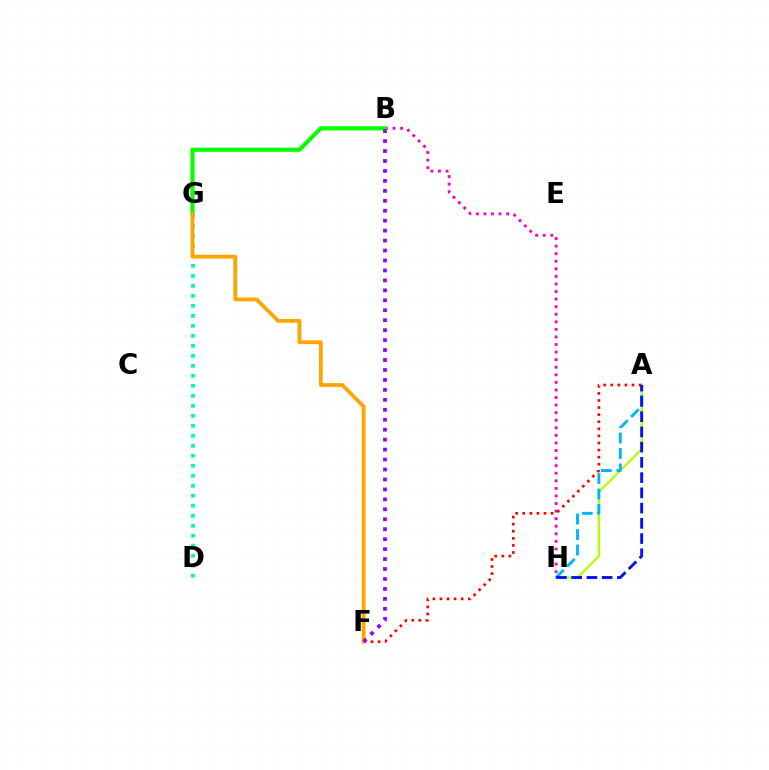{('B', 'H'): [{'color': '#ff00bd', 'line_style': 'dotted', 'thickness': 2.06}], ('A', 'H'): [{'color': '#b3ff00', 'line_style': 'solid', 'thickness': 1.64}, {'color': '#00b5ff', 'line_style': 'dashed', 'thickness': 2.1}, {'color': '#0010ff', 'line_style': 'dashed', 'thickness': 2.07}], ('D', 'G'): [{'color': '#00ff9d', 'line_style': 'dotted', 'thickness': 2.72}], ('A', 'F'): [{'color': '#ff0000', 'line_style': 'dotted', 'thickness': 1.92}], ('B', 'G'): [{'color': '#08ff00', 'line_style': 'solid', 'thickness': 2.99}], ('F', 'G'): [{'color': '#ffa500', 'line_style': 'solid', 'thickness': 2.74}], ('B', 'F'): [{'color': '#9b00ff', 'line_style': 'dotted', 'thickness': 2.7}]}